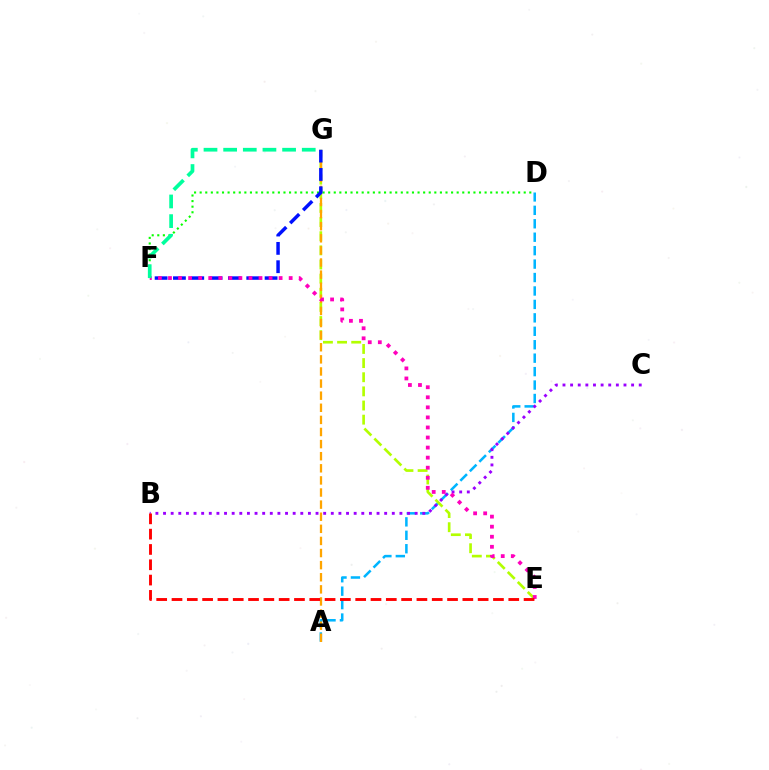{('A', 'D'): [{'color': '#00b5ff', 'line_style': 'dashed', 'thickness': 1.83}], ('E', 'G'): [{'color': '#b3ff00', 'line_style': 'dashed', 'thickness': 1.92}], ('A', 'G'): [{'color': '#ffa500', 'line_style': 'dashed', 'thickness': 1.64}], ('B', 'C'): [{'color': '#9b00ff', 'line_style': 'dotted', 'thickness': 2.07}], ('D', 'F'): [{'color': '#08ff00', 'line_style': 'dotted', 'thickness': 1.52}], ('F', 'G'): [{'color': '#0010ff', 'line_style': 'dashed', 'thickness': 2.49}, {'color': '#00ff9d', 'line_style': 'dashed', 'thickness': 2.67}], ('E', 'F'): [{'color': '#ff00bd', 'line_style': 'dotted', 'thickness': 2.73}], ('B', 'E'): [{'color': '#ff0000', 'line_style': 'dashed', 'thickness': 2.08}]}